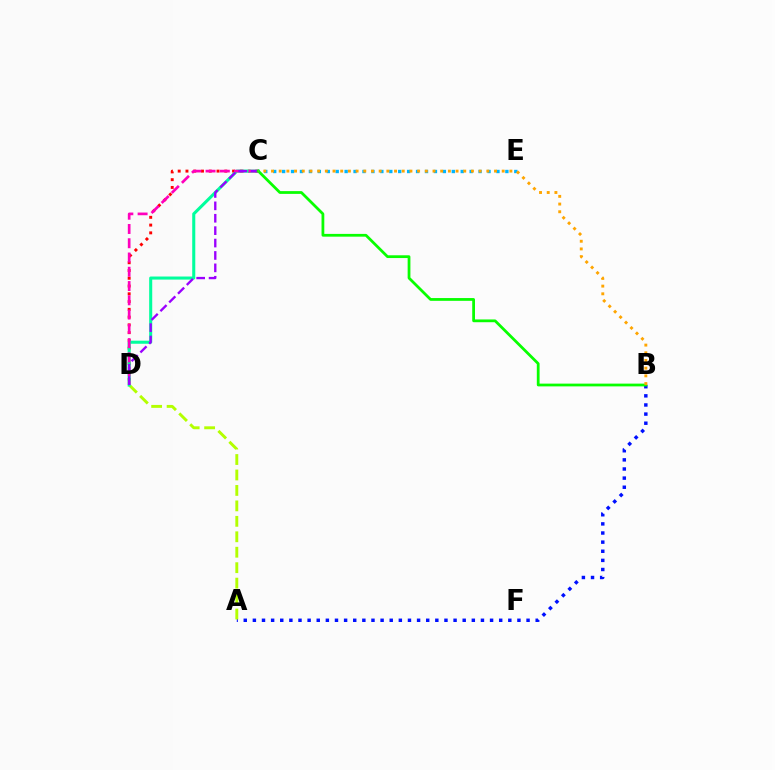{('A', 'B'): [{'color': '#0010ff', 'line_style': 'dotted', 'thickness': 2.48}], ('A', 'D'): [{'color': '#b3ff00', 'line_style': 'dashed', 'thickness': 2.1}], ('C', 'E'): [{'color': '#00b5ff', 'line_style': 'dotted', 'thickness': 2.43}], ('C', 'D'): [{'color': '#ff0000', 'line_style': 'dotted', 'thickness': 2.11}, {'color': '#00ff9d', 'line_style': 'solid', 'thickness': 2.21}, {'color': '#ff00bd', 'line_style': 'dashed', 'thickness': 1.94}, {'color': '#9b00ff', 'line_style': 'dashed', 'thickness': 1.68}], ('B', 'C'): [{'color': '#08ff00', 'line_style': 'solid', 'thickness': 1.99}, {'color': '#ffa500', 'line_style': 'dotted', 'thickness': 2.09}]}